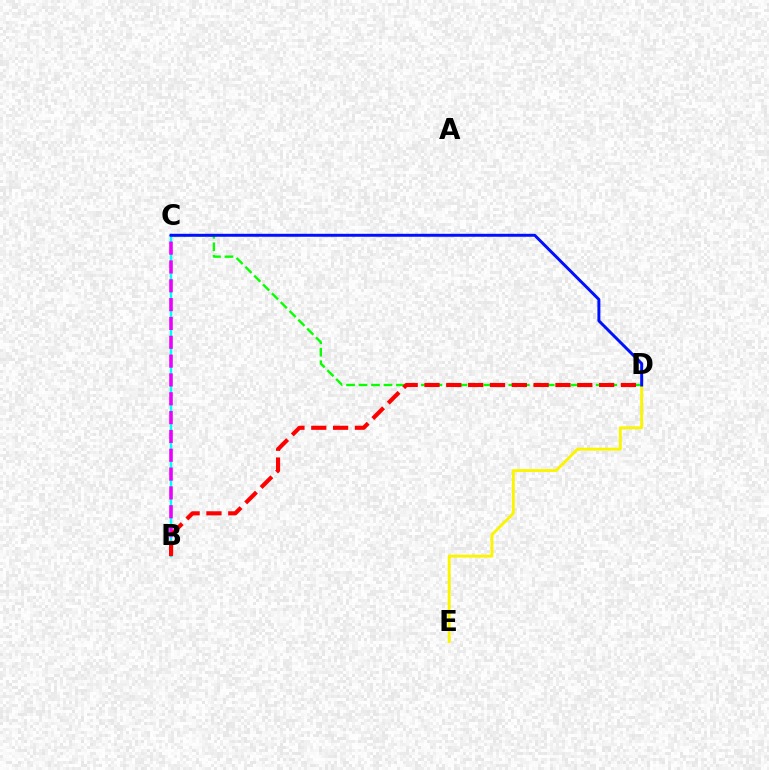{('B', 'C'): [{'color': '#00fff6', 'line_style': 'solid', 'thickness': 1.77}, {'color': '#ee00ff', 'line_style': 'dashed', 'thickness': 2.56}], ('C', 'D'): [{'color': '#08ff00', 'line_style': 'dashed', 'thickness': 1.7}, {'color': '#0010ff', 'line_style': 'solid', 'thickness': 2.13}], ('D', 'E'): [{'color': '#fcf500', 'line_style': 'solid', 'thickness': 2.08}], ('B', 'D'): [{'color': '#ff0000', 'line_style': 'dashed', 'thickness': 2.97}]}